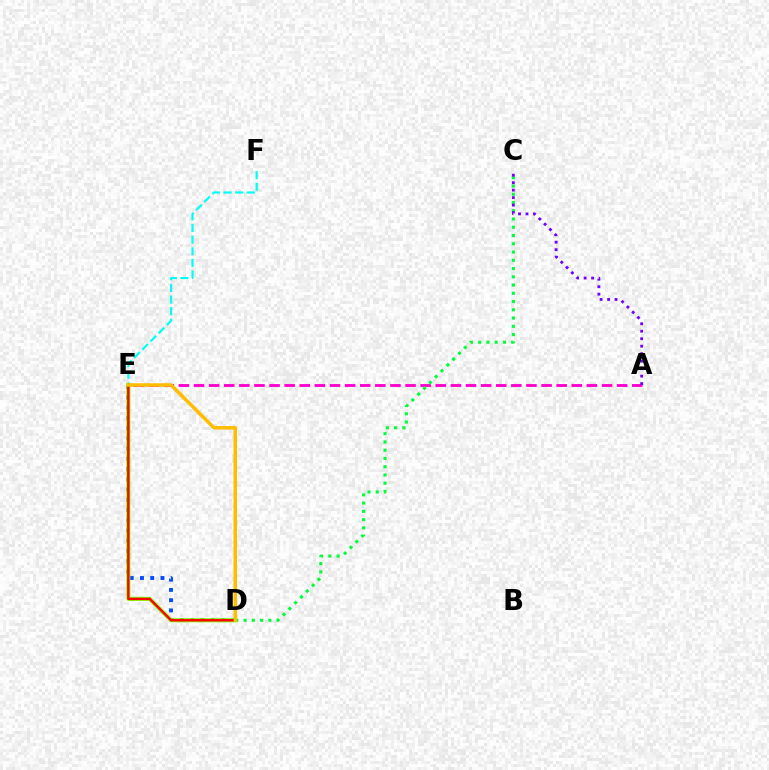{('E', 'F'): [{'color': '#00fff6', 'line_style': 'dashed', 'thickness': 1.58}], ('A', 'E'): [{'color': '#ff00cf', 'line_style': 'dashed', 'thickness': 2.05}], ('D', 'E'): [{'color': '#004bff', 'line_style': 'dotted', 'thickness': 2.78}, {'color': '#84ff00', 'line_style': 'solid', 'thickness': 2.98}, {'color': '#ff0000', 'line_style': 'solid', 'thickness': 1.74}, {'color': '#ffbd00', 'line_style': 'solid', 'thickness': 2.53}], ('C', 'D'): [{'color': '#00ff39', 'line_style': 'dotted', 'thickness': 2.24}], ('A', 'C'): [{'color': '#7200ff', 'line_style': 'dotted', 'thickness': 2.03}]}